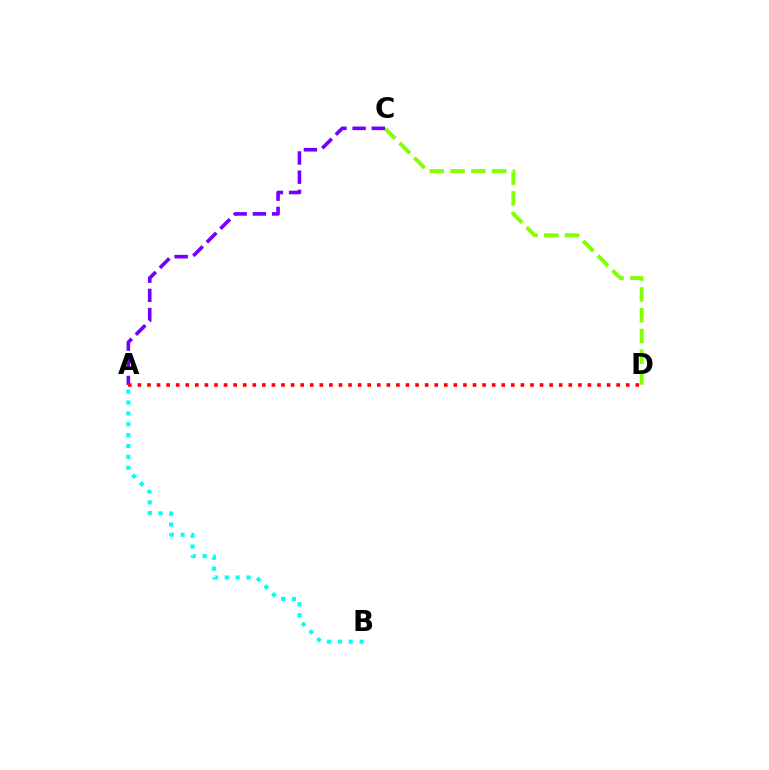{('C', 'D'): [{'color': '#84ff00', 'line_style': 'dashed', 'thickness': 2.82}], ('A', 'C'): [{'color': '#7200ff', 'line_style': 'dashed', 'thickness': 2.61}], ('A', 'D'): [{'color': '#ff0000', 'line_style': 'dotted', 'thickness': 2.6}], ('A', 'B'): [{'color': '#00fff6', 'line_style': 'dotted', 'thickness': 2.95}]}